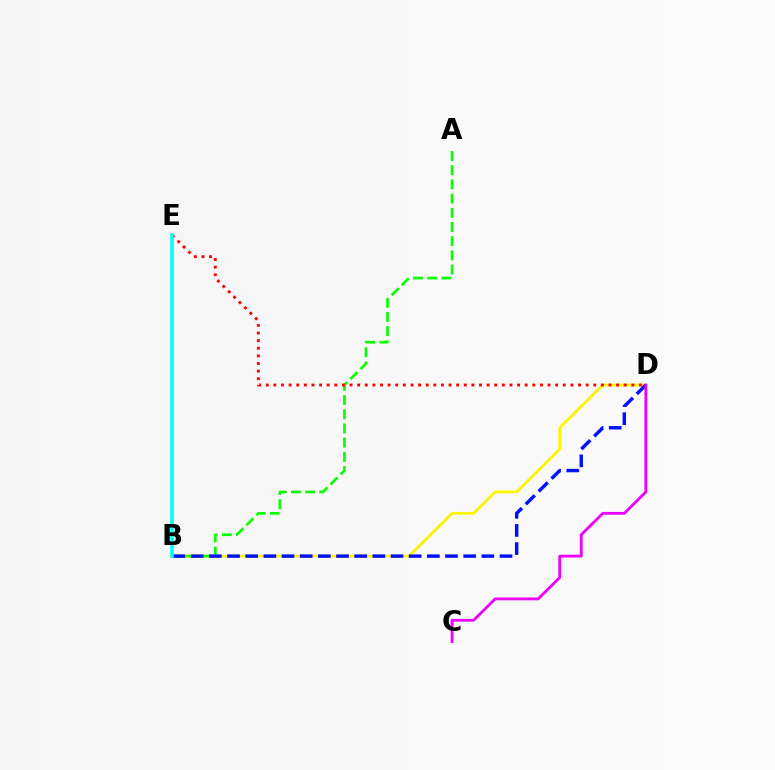{('B', 'D'): [{'color': '#fcf500', 'line_style': 'solid', 'thickness': 2.01}, {'color': '#0010ff', 'line_style': 'dashed', 'thickness': 2.47}], ('A', 'B'): [{'color': '#08ff00', 'line_style': 'dashed', 'thickness': 1.93}], ('D', 'E'): [{'color': '#ff0000', 'line_style': 'dotted', 'thickness': 2.07}], ('C', 'D'): [{'color': '#ee00ff', 'line_style': 'solid', 'thickness': 2.02}], ('B', 'E'): [{'color': '#00fff6', 'line_style': 'solid', 'thickness': 2.57}]}